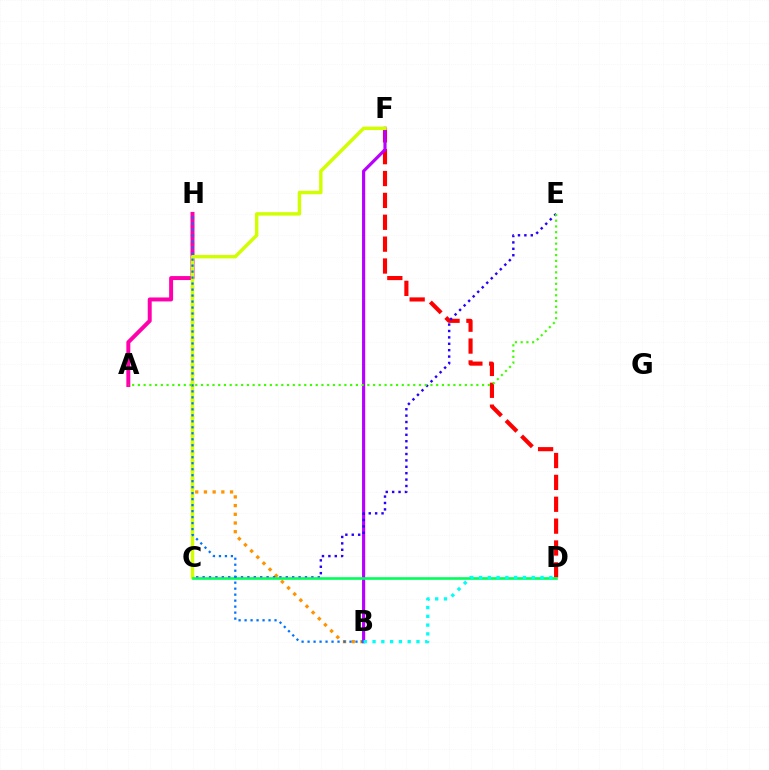{('B', 'H'): [{'color': '#ff9400', 'line_style': 'dotted', 'thickness': 2.36}, {'color': '#0074ff', 'line_style': 'dotted', 'thickness': 1.63}], ('D', 'F'): [{'color': '#ff0000', 'line_style': 'dashed', 'thickness': 2.97}], ('B', 'F'): [{'color': '#b900ff', 'line_style': 'solid', 'thickness': 2.27}], ('A', 'H'): [{'color': '#ff00ac', 'line_style': 'solid', 'thickness': 2.85}], ('C', 'F'): [{'color': '#d1ff00', 'line_style': 'solid', 'thickness': 2.47}], ('C', 'E'): [{'color': '#2500ff', 'line_style': 'dotted', 'thickness': 1.74}], ('C', 'D'): [{'color': '#00ff5c', 'line_style': 'solid', 'thickness': 1.9}], ('A', 'E'): [{'color': '#3dff00', 'line_style': 'dotted', 'thickness': 1.56}], ('B', 'D'): [{'color': '#00fff6', 'line_style': 'dotted', 'thickness': 2.39}]}